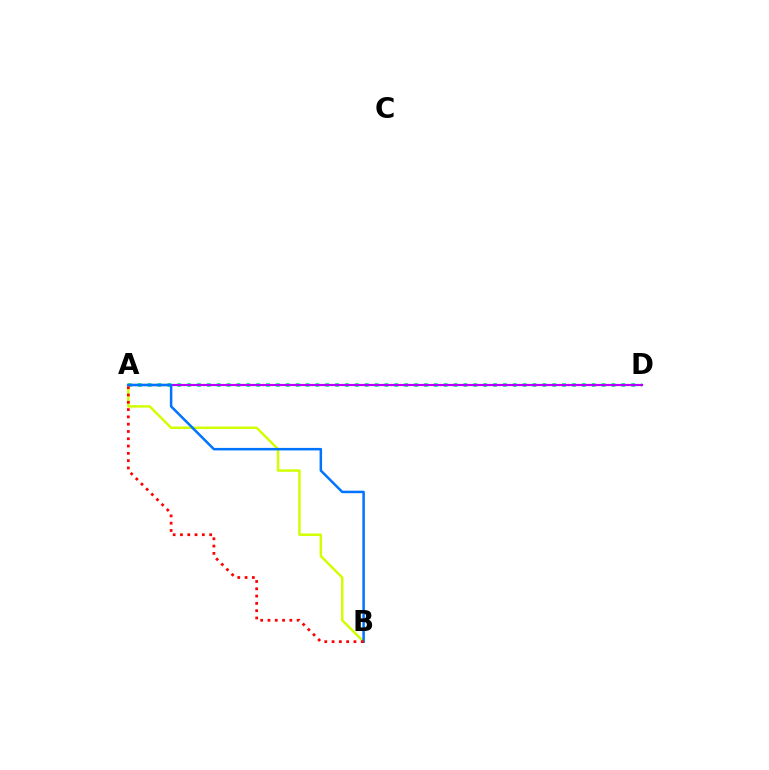{('A', 'D'): [{'color': '#00ff5c', 'line_style': 'dotted', 'thickness': 2.68}, {'color': '#b900ff', 'line_style': 'solid', 'thickness': 1.59}], ('A', 'B'): [{'color': '#d1ff00', 'line_style': 'solid', 'thickness': 1.78}, {'color': '#0074ff', 'line_style': 'solid', 'thickness': 1.8}, {'color': '#ff0000', 'line_style': 'dotted', 'thickness': 1.98}]}